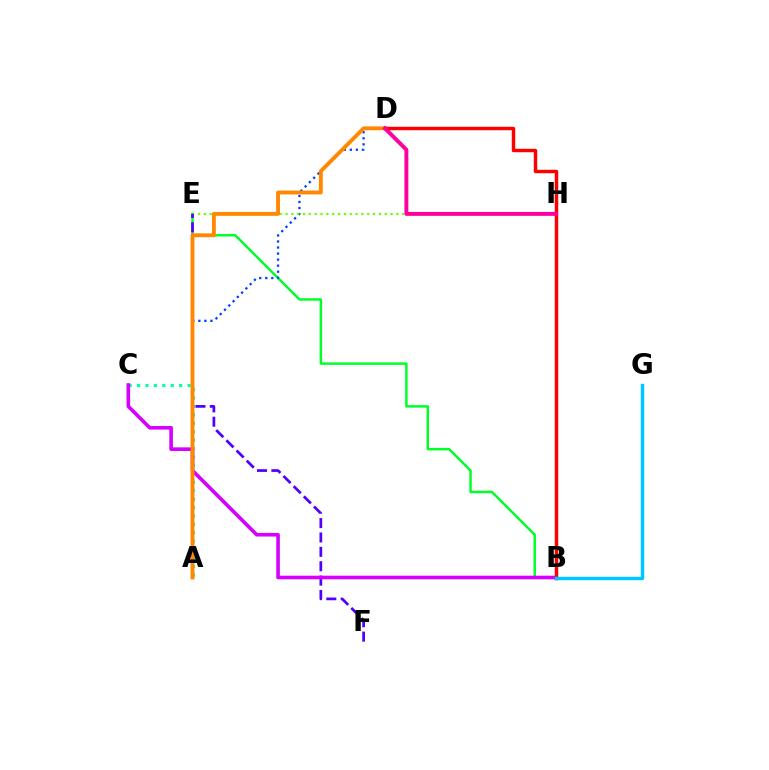{('B', 'H'): [{'color': '#eeff00', 'line_style': 'solid', 'thickness': 2.18}], ('A', 'C'): [{'color': '#00ffaf', 'line_style': 'dotted', 'thickness': 2.29}], ('B', 'E'): [{'color': '#00ff27', 'line_style': 'solid', 'thickness': 1.78}], ('A', 'D'): [{'color': '#003fff', 'line_style': 'dotted', 'thickness': 1.64}, {'color': '#ff8800', 'line_style': 'solid', 'thickness': 2.79}], ('E', 'H'): [{'color': '#66ff00', 'line_style': 'dotted', 'thickness': 1.59}], ('E', 'F'): [{'color': '#4f00ff', 'line_style': 'dashed', 'thickness': 1.95}], ('B', 'C'): [{'color': '#d600ff', 'line_style': 'solid', 'thickness': 2.61}], ('B', 'D'): [{'color': '#ff0000', 'line_style': 'solid', 'thickness': 2.48}], ('B', 'G'): [{'color': '#00c7ff', 'line_style': 'solid', 'thickness': 2.48}], ('D', 'H'): [{'color': '#ff00a0', 'line_style': 'solid', 'thickness': 2.83}]}